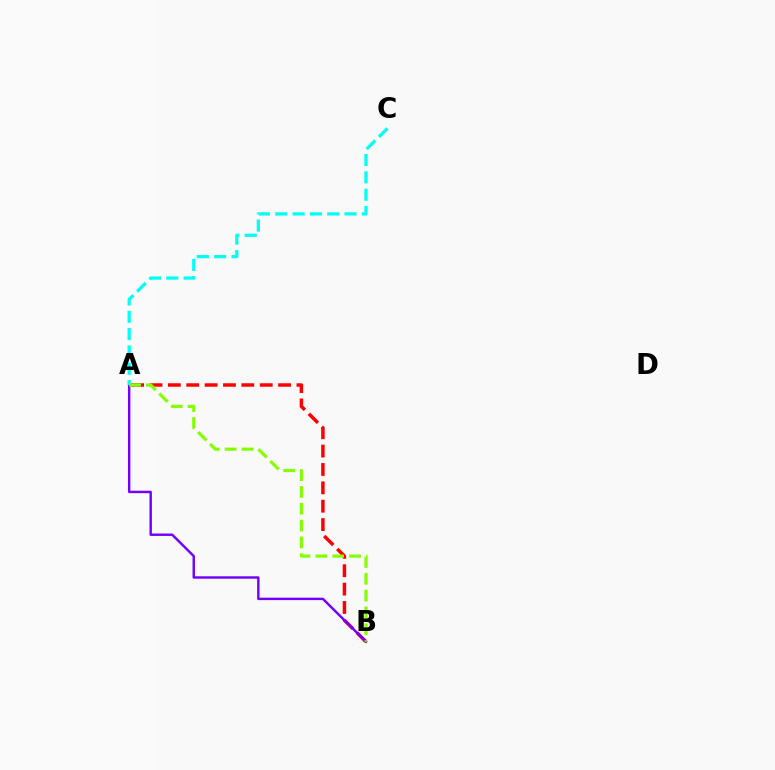{('A', 'B'): [{'color': '#ff0000', 'line_style': 'dashed', 'thickness': 2.5}, {'color': '#7200ff', 'line_style': 'solid', 'thickness': 1.75}, {'color': '#84ff00', 'line_style': 'dashed', 'thickness': 2.29}], ('A', 'C'): [{'color': '#00fff6', 'line_style': 'dashed', 'thickness': 2.35}]}